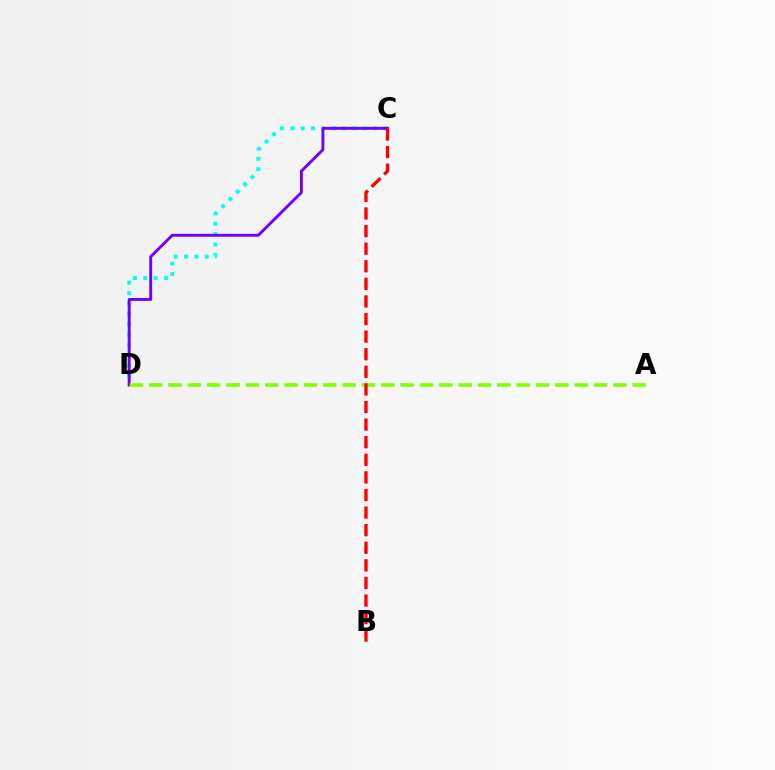{('C', 'D'): [{'color': '#00fff6', 'line_style': 'dotted', 'thickness': 2.82}, {'color': '#7200ff', 'line_style': 'solid', 'thickness': 2.09}], ('A', 'D'): [{'color': '#84ff00', 'line_style': 'dashed', 'thickness': 2.63}], ('B', 'C'): [{'color': '#ff0000', 'line_style': 'dashed', 'thickness': 2.39}]}